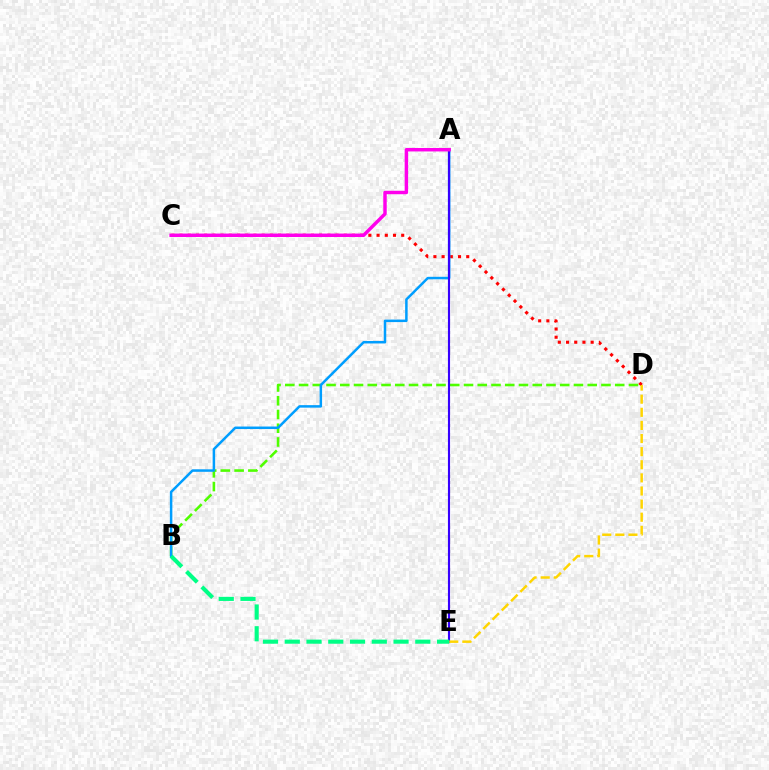{('B', 'D'): [{'color': '#4fff00', 'line_style': 'dashed', 'thickness': 1.87}], ('C', 'D'): [{'color': '#ff0000', 'line_style': 'dotted', 'thickness': 2.23}], ('A', 'B'): [{'color': '#009eff', 'line_style': 'solid', 'thickness': 1.8}], ('A', 'E'): [{'color': '#3700ff', 'line_style': 'solid', 'thickness': 1.54}], ('A', 'C'): [{'color': '#ff00ed', 'line_style': 'solid', 'thickness': 2.48}], ('D', 'E'): [{'color': '#ffd500', 'line_style': 'dashed', 'thickness': 1.78}], ('B', 'E'): [{'color': '#00ff86', 'line_style': 'dashed', 'thickness': 2.96}]}